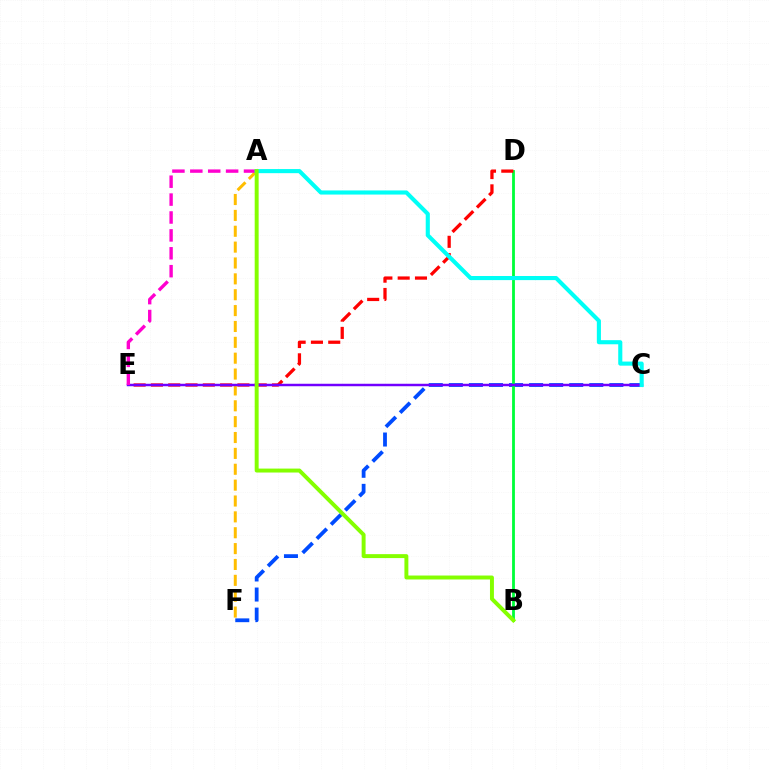{('C', 'F'): [{'color': '#004bff', 'line_style': 'dashed', 'thickness': 2.73}], ('A', 'F'): [{'color': '#ffbd00', 'line_style': 'dashed', 'thickness': 2.16}], ('B', 'D'): [{'color': '#00ff39', 'line_style': 'solid', 'thickness': 2.03}], ('D', 'E'): [{'color': '#ff0000', 'line_style': 'dashed', 'thickness': 2.35}], ('C', 'E'): [{'color': '#7200ff', 'line_style': 'solid', 'thickness': 1.78}], ('A', 'E'): [{'color': '#ff00cf', 'line_style': 'dashed', 'thickness': 2.43}], ('A', 'C'): [{'color': '#00fff6', 'line_style': 'solid', 'thickness': 2.96}], ('A', 'B'): [{'color': '#84ff00', 'line_style': 'solid', 'thickness': 2.84}]}